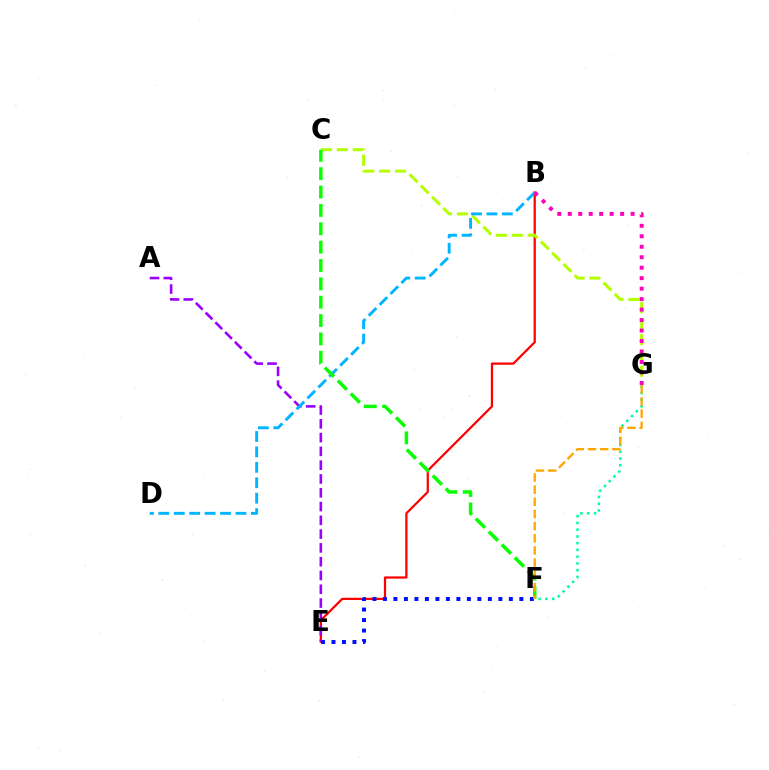{('B', 'E'): [{'color': '#ff0000', 'line_style': 'solid', 'thickness': 1.61}], ('A', 'E'): [{'color': '#9b00ff', 'line_style': 'dashed', 'thickness': 1.87}], ('C', 'G'): [{'color': '#b3ff00', 'line_style': 'dashed', 'thickness': 2.16}], ('E', 'F'): [{'color': '#0010ff', 'line_style': 'dotted', 'thickness': 2.85}], ('B', 'D'): [{'color': '#00b5ff', 'line_style': 'dashed', 'thickness': 2.1}], ('C', 'F'): [{'color': '#08ff00', 'line_style': 'dashed', 'thickness': 2.49}], ('F', 'G'): [{'color': '#00ff9d', 'line_style': 'dotted', 'thickness': 1.84}, {'color': '#ffa500', 'line_style': 'dashed', 'thickness': 1.65}], ('B', 'G'): [{'color': '#ff00bd', 'line_style': 'dotted', 'thickness': 2.85}]}